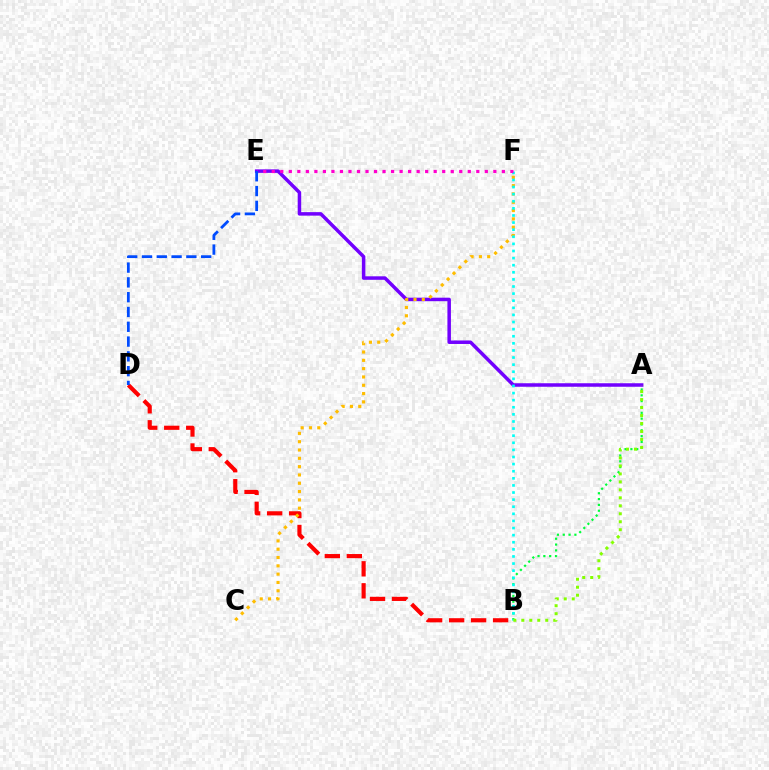{('B', 'D'): [{'color': '#ff0000', 'line_style': 'dashed', 'thickness': 2.99}], ('A', 'B'): [{'color': '#00ff39', 'line_style': 'dotted', 'thickness': 1.58}, {'color': '#84ff00', 'line_style': 'dotted', 'thickness': 2.17}], ('A', 'E'): [{'color': '#7200ff', 'line_style': 'solid', 'thickness': 2.52}], ('C', 'F'): [{'color': '#ffbd00', 'line_style': 'dotted', 'thickness': 2.26}], ('B', 'F'): [{'color': '#00fff6', 'line_style': 'dotted', 'thickness': 1.93}], ('E', 'F'): [{'color': '#ff00cf', 'line_style': 'dotted', 'thickness': 2.32}], ('D', 'E'): [{'color': '#004bff', 'line_style': 'dashed', 'thickness': 2.01}]}